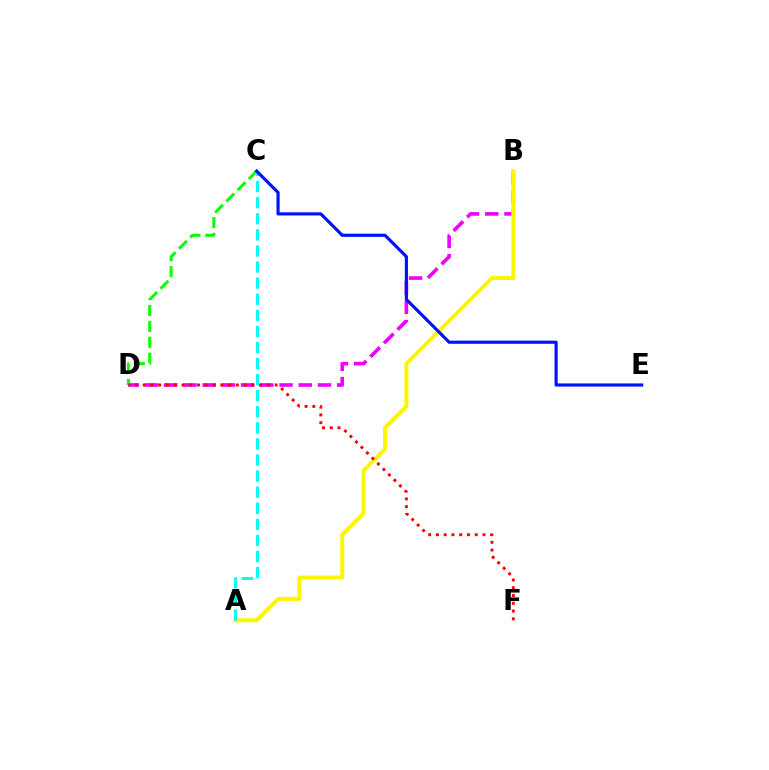{('B', 'D'): [{'color': '#ee00ff', 'line_style': 'dashed', 'thickness': 2.61}], ('C', 'D'): [{'color': '#08ff00', 'line_style': 'dashed', 'thickness': 2.16}], ('A', 'B'): [{'color': '#fcf500', 'line_style': 'solid', 'thickness': 2.85}], ('A', 'C'): [{'color': '#00fff6', 'line_style': 'dashed', 'thickness': 2.18}], ('D', 'F'): [{'color': '#ff0000', 'line_style': 'dotted', 'thickness': 2.11}], ('C', 'E'): [{'color': '#0010ff', 'line_style': 'solid', 'thickness': 2.26}]}